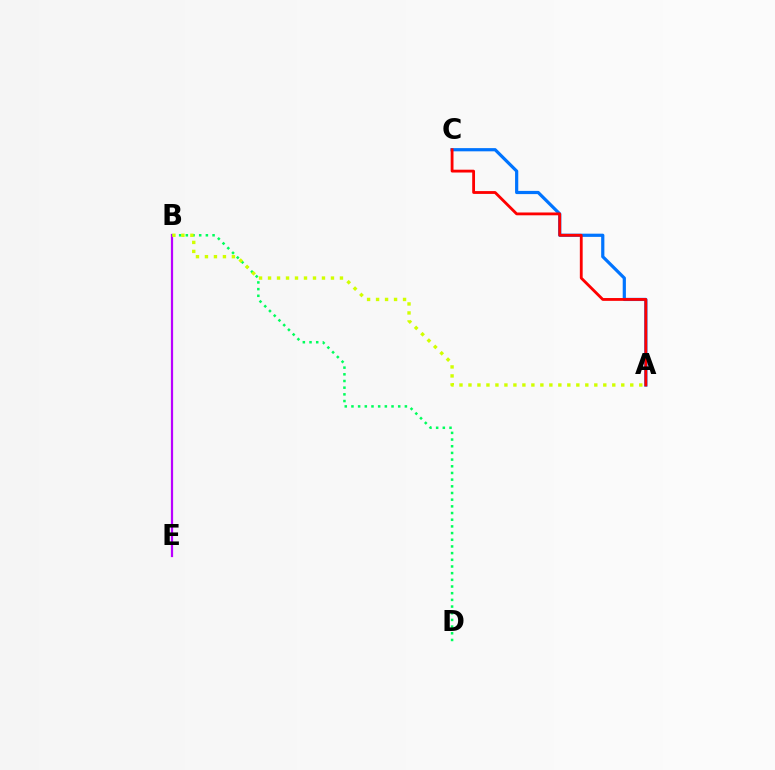{('A', 'C'): [{'color': '#0074ff', 'line_style': 'solid', 'thickness': 2.3}, {'color': '#ff0000', 'line_style': 'solid', 'thickness': 2.03}], ('B', 'E'): [{'color': '#b900ff', 'line_style': 'solid', 'thickness': 1.6}], ('B', 'D'): [{'color': '#00ff5c', 'line_style': 'dotted', 'thickness': 1.81}], ('A', 'B'): [{'color': '#d1ff00', 'line_style': 'dotted', 'thickness': 2.44}]}